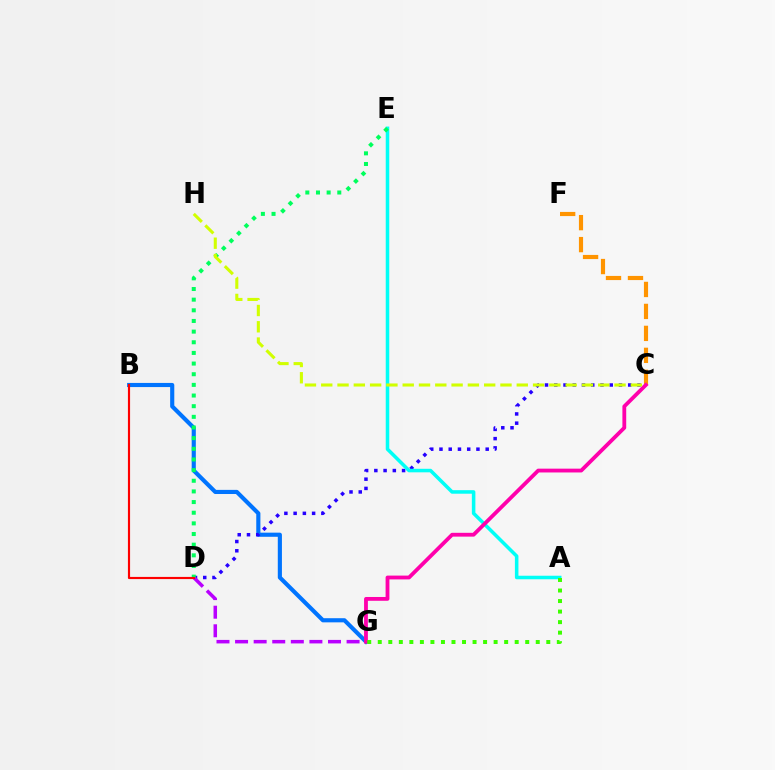{('B', 'G'): [{'color': '#0074ff', 'line_style': 'solid', 'thickness': 2.98}], ('C', 'D'): [{'color': '#2500ff', 'line_style': 'dotted', 'thickness': 2.51}], ('D', 'G'): [{'color': '#b900ff', 'line_style': 'dashed', 'thickness': 2.52}], ('C', 'F'): [{'color': '#ff9400', 'line_style': 'dashed', 'thickness': 2.98}], ('A', 'E'): [{'color': '#00fff6', 'line_style': 'solid', 'thickness': 2.54}], ('D', 'E'): [{'color': '#00ff5c', 'line_style': 'dotted', 'thickness': 2.89}], ('C', 'G'): [{'color': '#ff00ac', 'line_style': 'solid', 'thickness': 2.74}], ('B', 'D'): [{'color': '#ff0000', 'line_style': 'solid', 'thickness': 1.56}], ('C', 'H'): [{'color': '#d1ff00', 'line_style': 'dashed', 'thickness': 2.21}], ('A', 'G'): [{'color': '#3dff00', 'line_style': 'dotted', 'thickness': 2.86}]}